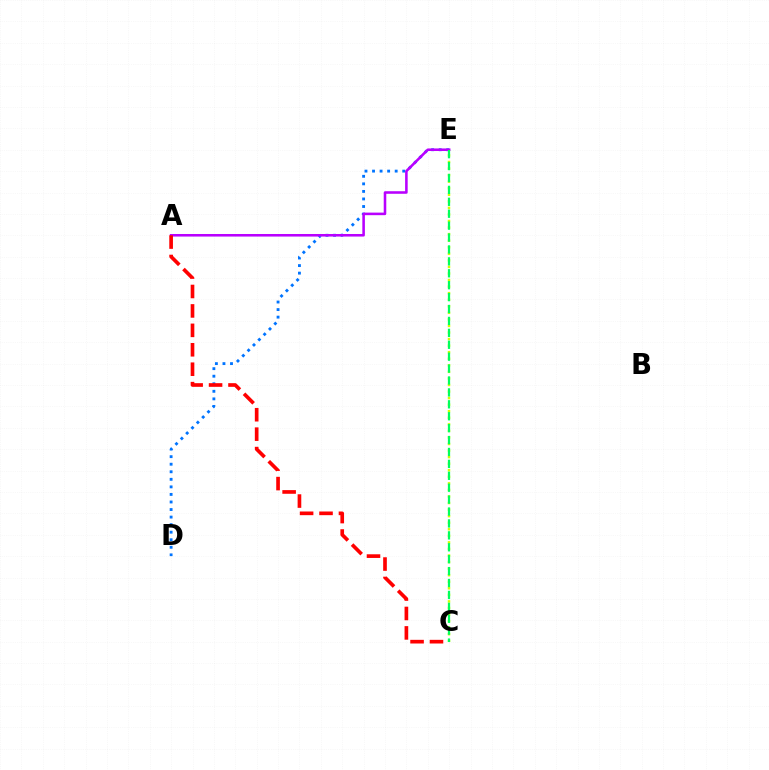{('D', 'E'): [{'color': '#0074ff', 'line_style': 'dotted', 'thickness': 2.05}], ('A', 'E'): [{'color': '#b900ff', 'line_style': 'solid', 'thickness': 1.85}], ('C', 'E'): [{'color': '#d1ff00', 'line_style': 'dotted', 'thickness': 1.78}, {'color': '#00ff5c', 'line_style': 'dashed', 'thickness': 1.62}], ('A', 'C'): [{'color': '#ff0000', 'line_style': 'dashed', 'thickness': 2.64}]}